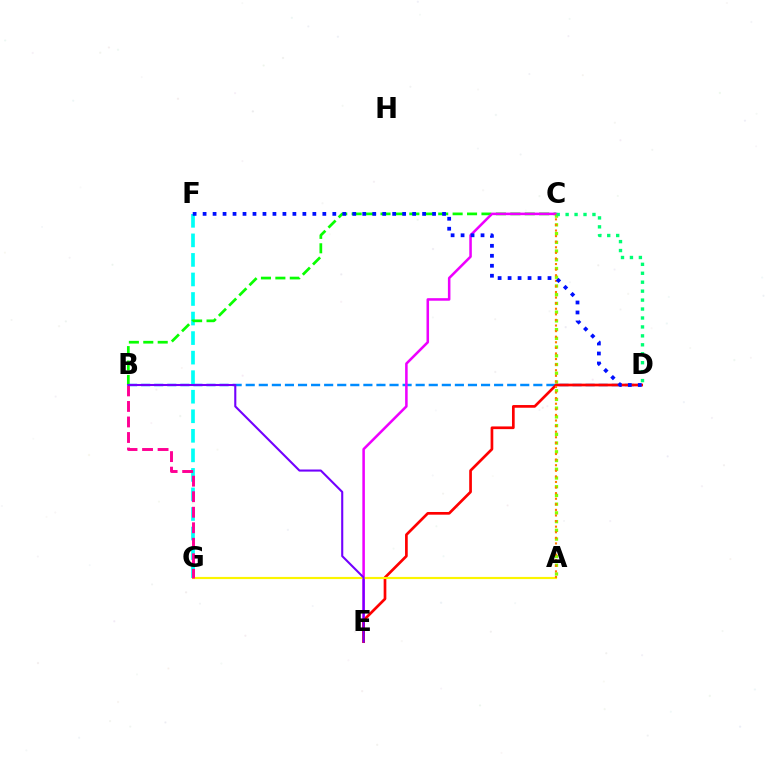{('B', 'D'): [{'color': '#008cff', 'line_style': 'dashed', 'thickness': 1.78}], ('A', 'C'): [{'color': '#84ff00', 'line_style': 'dotted', 'thickness': 2.37}, {'color': '#ff7c00', 'line_style': 'dotted', 'thickness': 1.52}], ('F', 'G'): [{'color': '#00fff6', 'line_style': 'dashed', 'thickness': 2.66}], ('B', 'C'): [{'color': '#08ff00', 'line_style': 'dashed', 'thickness': 1.96}], ('C', 'E'): [{'color': '#ee00ff', 'line_style': 'solid', 'thickness': 1.83}], ('D', 'E'): [{'color': '#ff0000', 'line_style': 'solid', 'thickness': 1.94}], ('A', 'G'): [{'color': '#fcf500', 'line_style': 'solid', 'thickness': 1.55}], ('C', 'D'): [{'color': '#00ff74', 'line_style': 'dotted', 'thickness': 2.43}], ('B', 'G'): [{'color': '#ff0094', 'line_style': 'dashed', 'thickness': 2.11}], ('B', 'E'): [{'color': '#7200ff', 'line_style': 'solid', 'thickness': 1.51}], ('D', 'F'): [{'color': '#0010ff', 'line_style': 'dotted', 'thickness': 2.71}]}